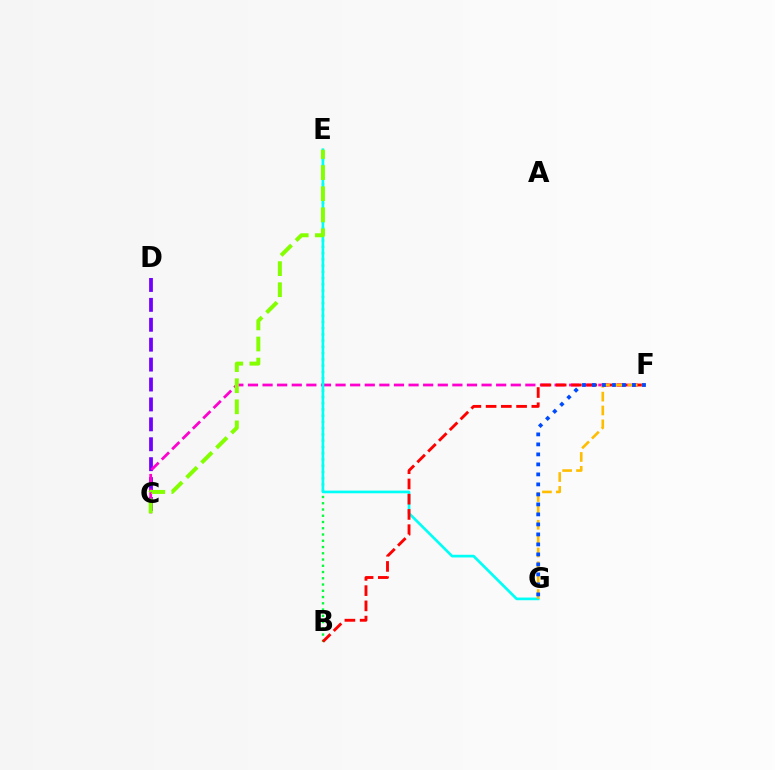{('C', 'D'): [{'color': '#7200ff', 'line_style': 'dashed', 'thickness': 2.71}], ('C', 'F'): [{'color': '#ff00cf', 'line_style': 'dashed', 'thickness': 1.98}], ('B', 'E'): [{'color': '#00ff39', 'line_style': 'dotted', 'thickness': 1.7}], ('E', 'G'): [{'color': '#00fff6', 'line_style': 'solid', 'thickness': 1.93}], ('C', 'E'): [{'color': '#84ff00', 'line_style': 'dashed', 'thickness': 2.86}], ('B', 'F'): [{'color': '#ff0000', 'line_style': 'dashed', 'thickness': 2.07}], ('F', 'G'): [{'color': '#ffbd00', 'line_style': 'dashed', 'thickness': 1.88}, {'color': '#004bff', 'line_style': 'dotted', 'thickness': 2.72}]}